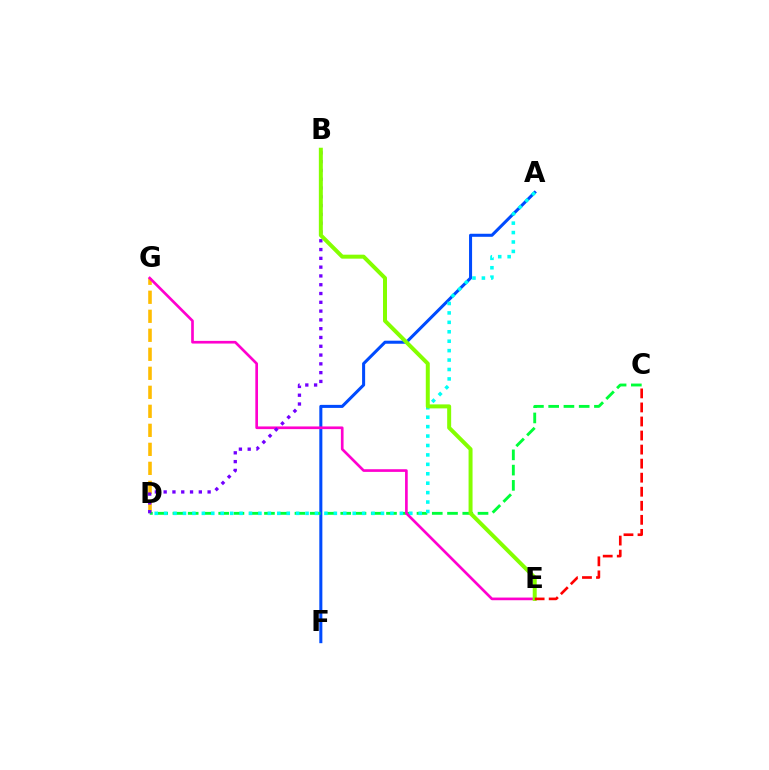{('D', 'G'): [{'color': '#ffbd00', 'line_style': 'dashed', 'thickness': 2.58}], ('A', 'F'): [{'color': '#004bff', 'line_style': 'solid', 'thickness': 2.19}], ('C', 'D'): [{'color': '#00ff39', 'line_style': 'dashed', 'thickness': 2.07}], ('A', 'D'): [{'color': '#00fff6', 'line_style': 'dotted', 'thickness': 2.56}], ('E', 'G'): [{'color': '#ff00cf', 'line_style': 'solid', 'thickness': 1.92}], ('B', 'D'): [{'color': '#7200ff', 'line_style': 'dotted', 'thickness': 2.39}], ('B', 'E'): [{'color': '#84ff00', 'line_style': 'solid', 'thickness': 2.87}], ('C', 'E'): [{'color': '#ff0000', 'line_style': 'dashed', 'thickness': 1.91}]}